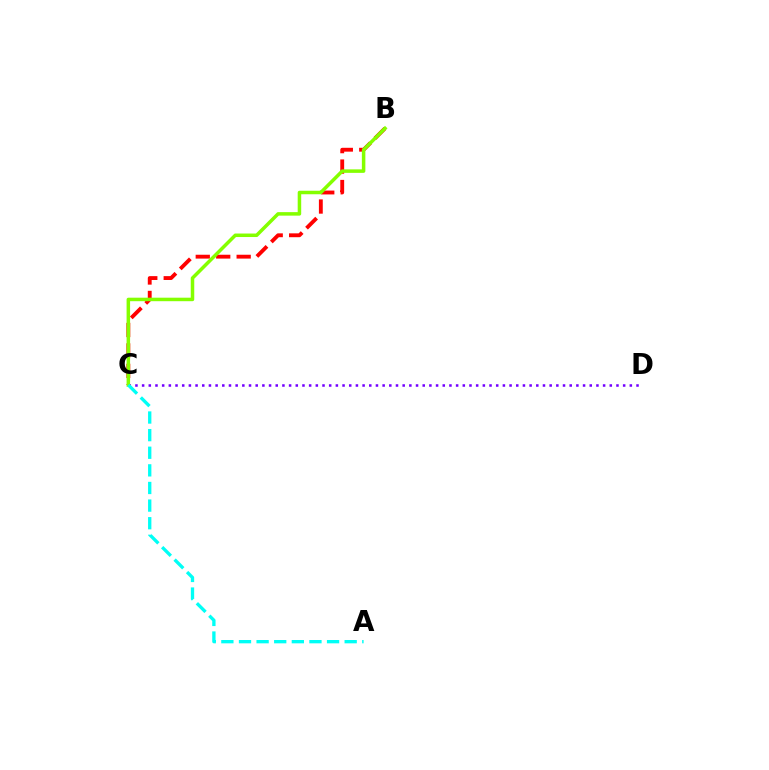{('C', 'D'): [{'color': '#7200ff', 'line_style': 'dotted', 'thickness': 1.82}], ('B', 'C'): [{'color': '#ff0000', 'line_style': 'dashed', 'thickness': 2.78}, {'color': '#84ff00', 'line_style': 'solid', 'thickness': 2.52}], ('A', 'C'): [{'color': '#00fff6', 'line_style': 'dashed', 'thickness': 2.39}]}